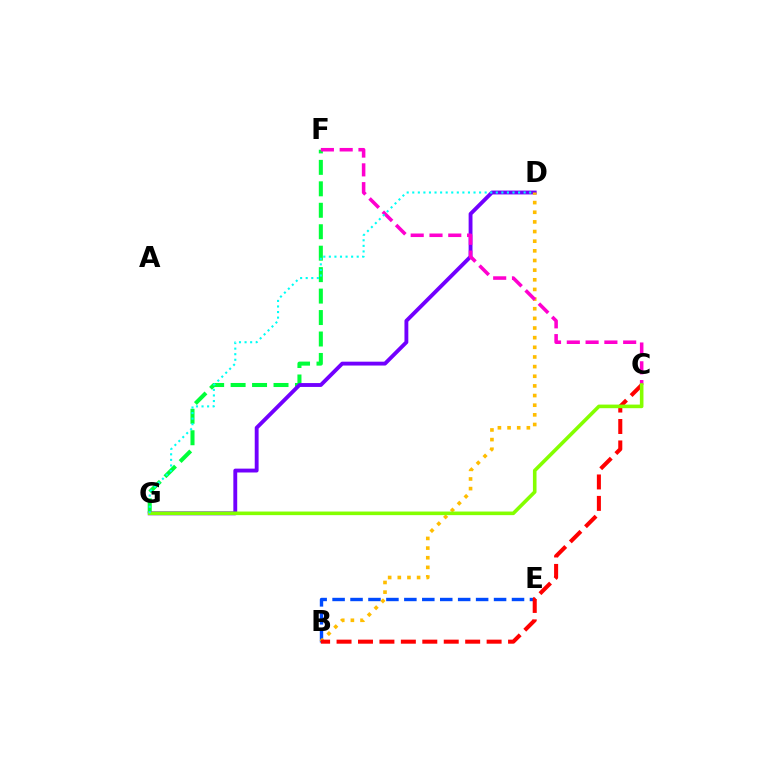{('B', 'E'): [{'color': '#004bff', 'line_style': 'dashed', 'thickness': 2.44}], ('F', 'G'): [{'color': '#00ff39', 'line_style': 'dashed', 'thickness': 2.91}], ('D', 'G'): [{'color': '#7200ff', 'line_style': 'solid', 'thickness': 2.78}, {'color': '#00fff6', 'line_style': 'dotted', 'thickness': 1.51}], ('B', 'D'): [{'color': '#ffbd00', 'line_style': 'dotted', 'thickness': 2.62}], ('C', 'F'): [{'color': '#ff00cf', 'line_style': 'dashed', 'thickness': 2.55}], ('B', 'C'): [{'color': '#ff0000', 'line_style': 'dashed', 'thickness': 2.91}], ('C', 'G'): [{'color': '#84ff00', 'line_style': 'solid', 'thickness': 2.59}]}